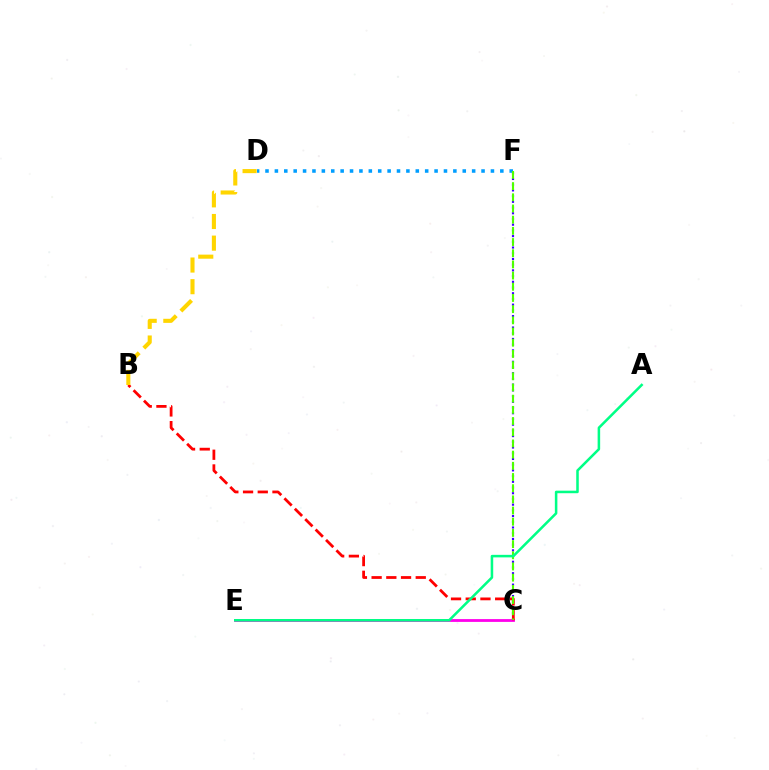{('D', 'F'): [{'color': '#009eff', 'line_style': 'dotted', 'thickness': 2.55}], ('C', 'F'): [{'color': '#3700ff', 'line_style': 'dotted', 'thickness': 1.55}, {'color': '#4fff00', 'line_style': 'dashed', 'thickness': 1.52}], ('C', 'E'): [{'color': '#ff00ed', 'line_style': 'solid', 'thickness': 2.02}], ('B', 'C'): [{'color': '#ff0000', 'line_style': 'dashed', 'thickness': 2.0}], ('A', 'E'): [{'color': '#00ff86', 'line_style': 'solid', 'thickness': 1.83}], ('B', 'D'): [{'color': '#ffd500', 'line_style': 'dashed', 'thickness': 2.94}]}